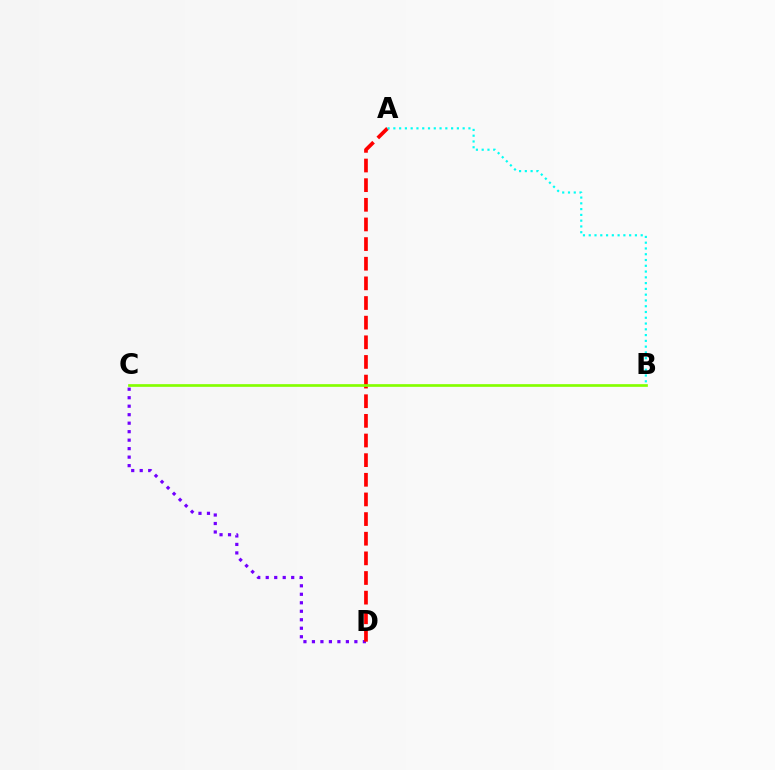{('C', 'D'): [{'color': '#7200ff', 'line_style': 'dotted', 'thickness': 2.31}], ('A', 'D'): [{'color': '#ff0000', 'line_style': 'dashed', 'thickness': 2.67}], ('B', 'C'): [{'color': '#84ff00', 'line_style': 'solid', 'thickness': 1.93}], ('A', 'B'): [{'color': '#00fff6', 'line_style': 'dotted', 'thickness': 1.57}]}